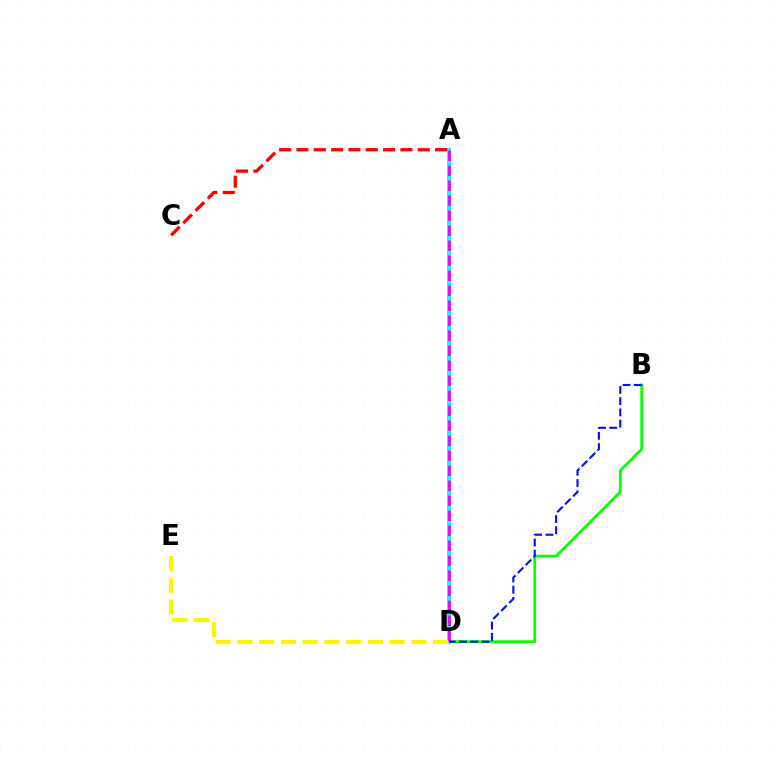{('B', 'D'): [{'color': '#08ff00', 'line_style': 'solid', 'thickness': 1.97}, {'color': '#0010ff', 'line_style': 'dashed', 'thickness': 1.52}], ('A', 'D'): [{'color': '#00fff6', 'line_style': 'solid', 'thickness': 2.85}, {'color': '#ee00ff', 'line_style': 'dashed', 'thickness': 2.04}], ('D', 'E'): [{'color': '#fcf500', 'line_style': 'dashed', 'thickness': 2.96}], ('A', 'C'): [{'color': '#ff0000', 'line_style': 'dashed', 'thickness': 2.35}]}